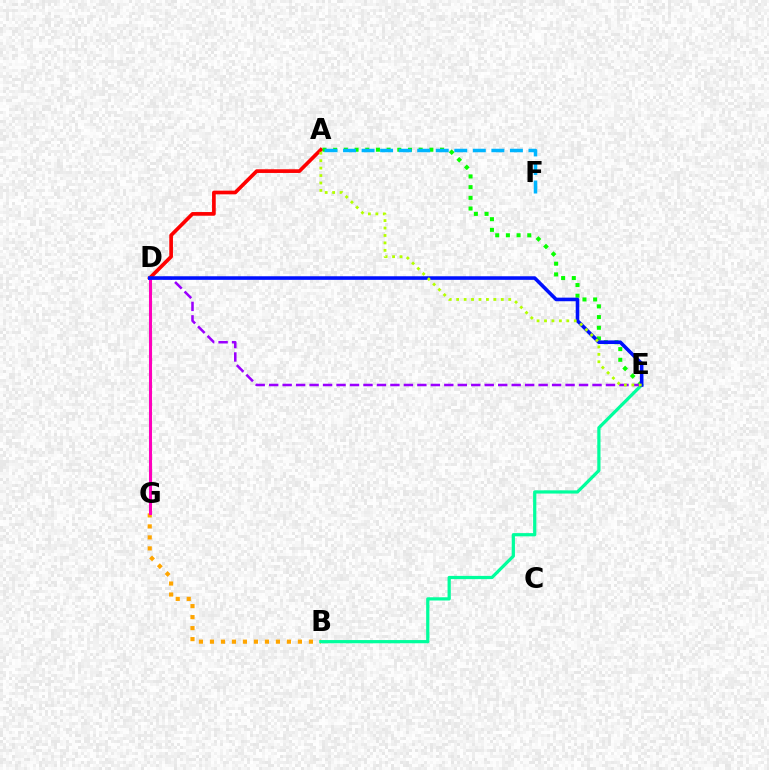{('A', 'D'): [{'color': '#ff0000', 'line_style': 'solid', 'thickness': 2.65}], ('B', 'G'): [{'color': '#ffa500', 'line_style': 'dotted', 'thickness': 2.99}], ('D', 'G'): [{'color': '#ff00bd', 'line_style': 'solid', 'thickness': 2.2}], ('B', 'E'): [{'color': '#00ff9d', 'line_style': 'solid', 'thickness': 2.32}], ('A', 'E'): [{'color': '#08ff00', 'line_style': 'dotted', 'thickness': 2.9}, {'color': '#b3ff00', 'line_style': 'dotted', 'thickness': 2.02}], ('D', 'E'): [{'color': '#9b00ff', 'line_style': 'dashed', 'thickness': 1.83}, {'color': '#0010ff', 'line_style': 'solid', 'thickness': 2.58}], ('A', 'F'): [{'color': '#00b5ff', 'line_style': 'dashed', 'thickness': 2.52}]}